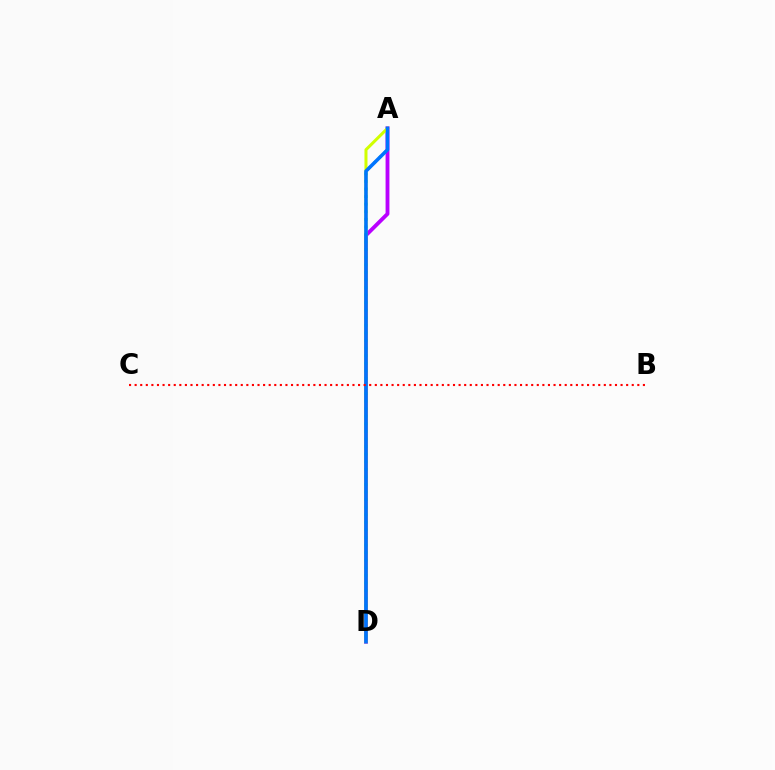{('A', 'D'): [{'color': '#b900ff', 'line_style': 'solid', 'thickness': 2.77}, {'color': '#d1ff00', 'line_style': 'solid', 'thickness': 2.17}, {'color': '#00ff5c', 'line_style': 'dotted', 'thickness': 2.06}, {'color': '#0074ff', 'line_style': 'solid', 'thickness': 2.56}], ('B', 'C'): [{'color': '#ff0000', 'line_style': 'dotted', 'thickness': 1.52}]}